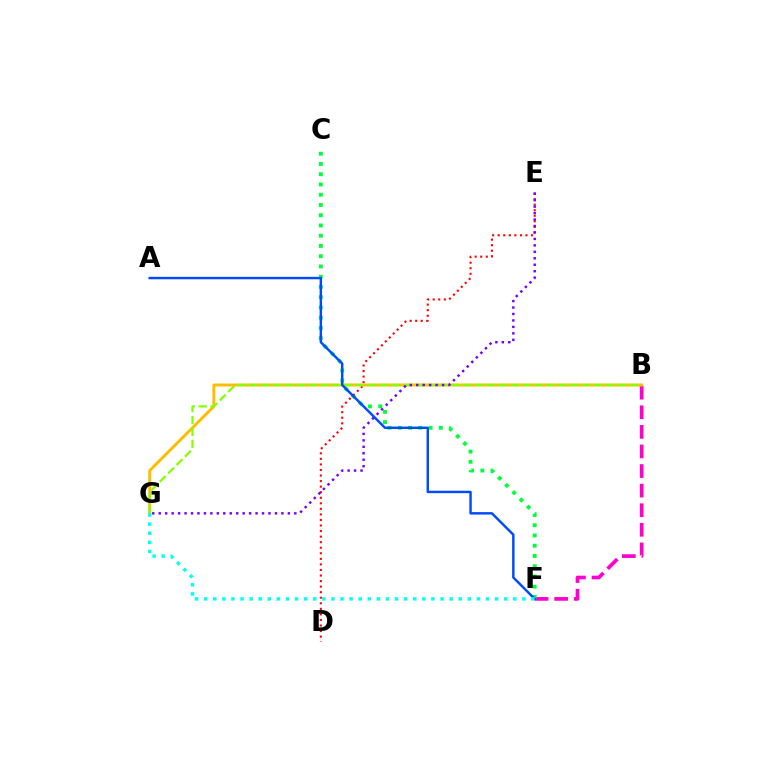{('B', 'F'): [{'color': '#ff00cf', 'line_style': 'dashed', 'thickness': 2.66}], ('C', 'F'): [{'color': '#00ff39', 'line_style': 'dotted', 'thickness': 2.78}], ('D', 'E'): [{'color': '#ff0000', 'line_style': 'dotted', 'thickness': 1.51}], ('B', 'G'): [{'color': '#ffbd00', 'line_style': 'solid', 'thickness': 2.11}, {'color': '#84ff00', 'line_style': 'dashed', 'thickness': 1.61}], ('E', 'G'): [{'color': '#7200ff', 'line_style': 'dotted', 'thickness': 1.75}], ('A', 'F'): [{'color': '#004bff', 'line_style': 'solid', 'thickness': 1.76}], ('F', 'G'): [{'color': '#00fff6', 'line_style': 'dotted', 'thickness': 2.47}]}